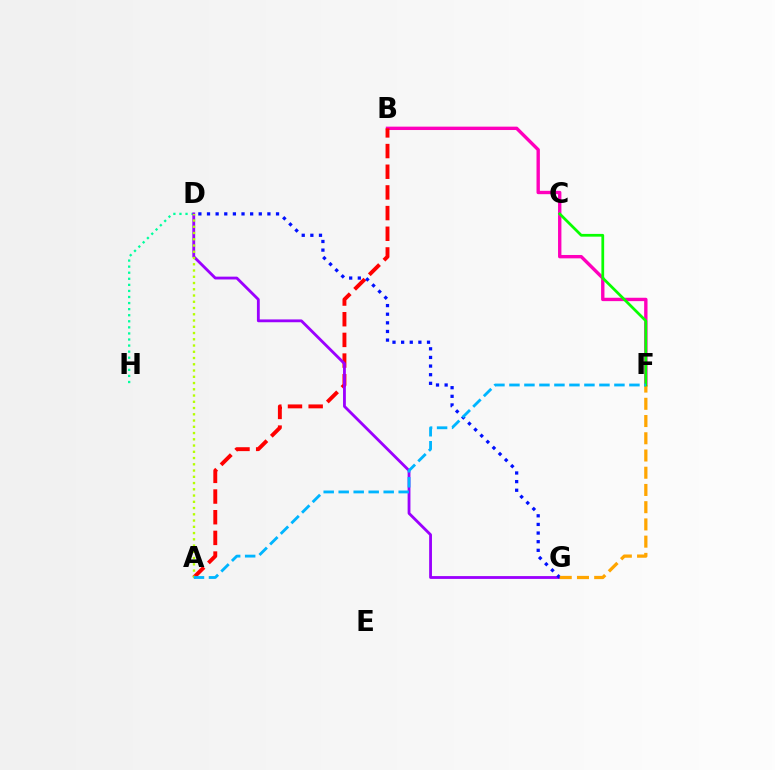{('B', 'F'): [{'color': '#ff00bd', 'line_style': 'solid', 'thickness': 2.43}], ('A', 'B'): [{'color': '#ff0000', 'line_style': 'dashed', 'thickness': 2.81}], ('D', 'H'): [{'color': '#00ff9d', 'line_style': 'dotted', 'thickness': 1.65}], ('D', 'G'): [{'color': '#9b00ff', 'line_style': 'solid', 'thickness': 2.03}, {'color': '#0010ff', 'line_style': 'dotted', 'thickness': 2.34}], ('A', 'D'): [{'color': '#b3ff00', 'line_style': 'dotted', 'thickness': 1.7}], ('F', 'G'): [{'color': '#ffa500', 'line_style': 'dashed', 'thickness': 2.34}], ('C', 'F'): [{'color': '#08ff00', 'line_style': 'solid', 'thickness': 1.98}], ('A', 'F'): [{'color': '#00b5ff', 'line_style': 'dashed', 'thickness': 2.04}]}